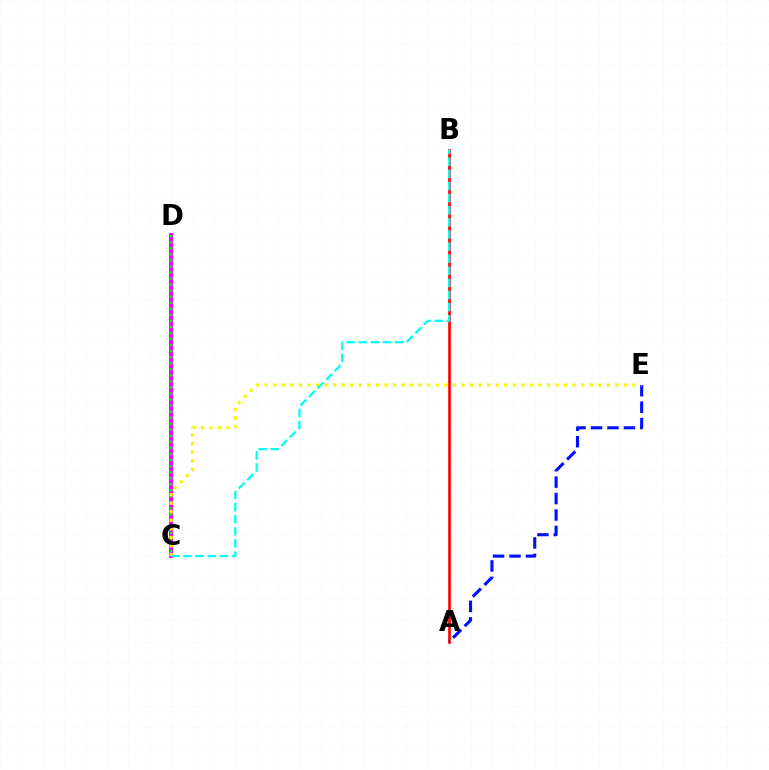{('C', 'D'): [{'color': '#ee00ff', 'line_style': 'solid', 'thickness': 2.83}, {'color': '#08ff00', 'line_style': 'dotted', 'thickness': 1.64}], ('A', 'B'): [{'color': '#ff0000', 'line_style': 'solid', 'thickness': 1.91}], ('A', 'E'): [{'color': '#0010ff', 'line_style': 'dashed', 'thickness': 2.23}], ('C', 'E'): [{'color': '#fcf500', 'line_style': 'dotted', 'thickness': 2.32}], ('B', 'C'): [{'color': '#00fff6', 'line_style': 'dashed', 'thickness': 1.65}]}